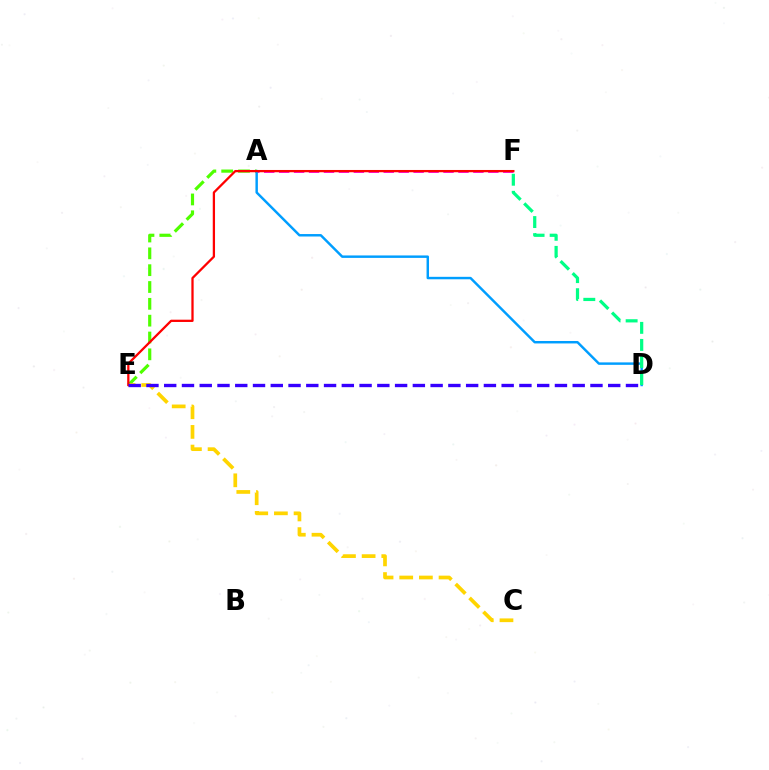{('A', 'E'): [{'color': '#4fff00', 'line_style': 'dashed', 'thickness': 2.29}], ('A', 'F'): [{'color': '#ff00ed', 'line_style': 'dashed', 'thickness': 2.03}], ('C', 'E'): [{'color': '#ffd500', 'line_style': 'dashed', 'thickness': 2.67}], ('A', 'D'): [{'color': '#009eff', 'line_style': 'solid', 'thickness': 1.77}], ('E', 'F'): [{'color': '#ff0000', 'line_style': 'solid', 'thickness': 1.64}], ('D', 'F'): [{'color': '#00ff86', 'line_style': 'dashed', 'thickness': 2.32}], ('D', 'E'): [{'color': '#3700ff', 'line_style': 'dashed', 'thickness': 2.41}]}